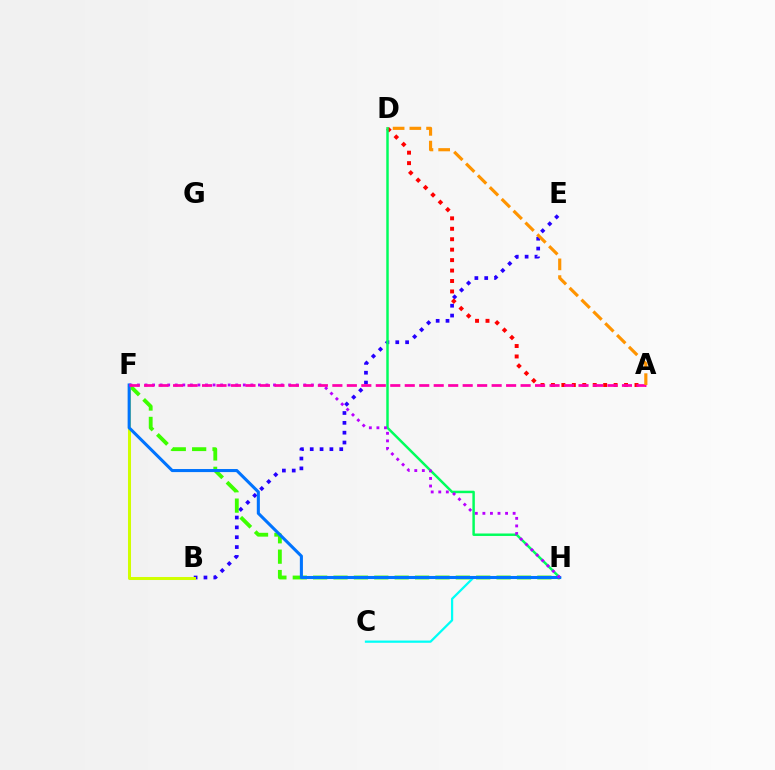{('B', 'E'): [{'color': '#2500ff', 'line_style': 'dotted', 'thickness': 2.67}], ('F', 'H'): [{'color': '#3dff00', 'line_style': 'dashed', 'thickness': 2.77}, {'color': '#0074ff', 'line_style': 'solid', 'thickness': 2.21}, {'color': '#b900ff', 'line_style': 'dotted', 'thickness': 2.05}], ('B', 'F'): [{'color': '#d1ff00', 'line_style': 'solid', 'thickness': 2.18}], ('A', 'D'): [{'color': '#ff0000', 'line_style': 'dotted', 'thickness': 2.84}, {'color': '#ff9400', 'line_style': 'dashed', 'thickness': 2.27}], ('D', 'H'): [{'color': '#00ff5c', 'line_style': 'solid', 'thickness': 1.78}], ('C', 'H'): [{'color': '#00fff6', 'line_style': 'solid', 'thickness': 1.62}], ('A', 'F'): [{'color': '#ff00ac', 'line_style': 'dashed', 'thickness': 1.97}]}